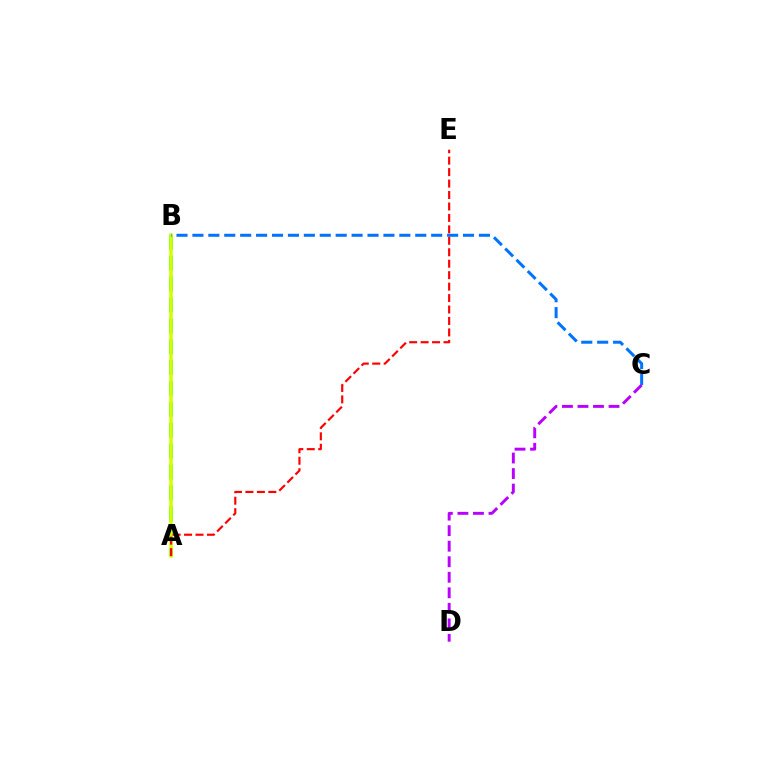{('A', 'B'): [{'color': '#00ff5c', 'line_style': 'dashed', 'thickness': 2.84}, {'color': '#d1ff00', 'line_style': 'solid', 'thickness': 2.52}], ('C', 'D'): [{'color': '#b900ff', 'line_style': 'dashed', 'thickness': 2.11}], ('A', 'E'): [{'color': '#ff0000', 'line_style': 'dashed', 'thickness': 1.56}], ('B', 'C'): [{'color': '#0074ff', 'line_style': 'dashed', 'thickness': 2.16}]}